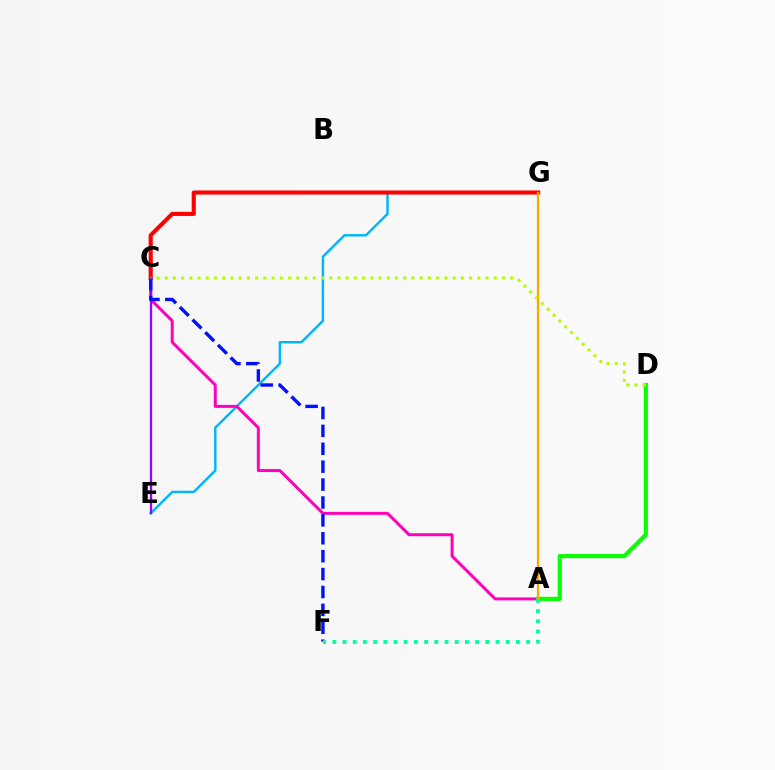{('E', 'G'): [{'color': '#00b5ff', 'line_style': 'solid', 'thickness': 1.75}], ('C', 'G'): [{'color': '#ff0000', 'line_style': 'solid', 'thickness': 2.95}], ('A', 'C'): [{'color': '#ff00bd', 'line_style': 'solid', 'thickness': 2.15}], ('C', 'E'): [{'color': '#9b00ff', 'line_style': 'solid', 'thickness': 1.66}], ('A', 'D'): [{'color': '#08ff00', 'line_style': 'solid', 'thickness': 2.99}], ('C', 'F'): [{'color': '#0010ff', 'line_style': 'dashed', 'thickness': 2.43}], ('A', 'G'): [{'color': '#ffa500', 'line_style': 'solid', 'thickness': 1.61}], ('A', 'F'): [{'color': '#00ff9d', 'line_style': 'dotted', 'thickness': 2.77}], ('C', 'D'): [{'color': '#b3ff00', 'line_style': 'dotted', 'thickness': 2.24}]}